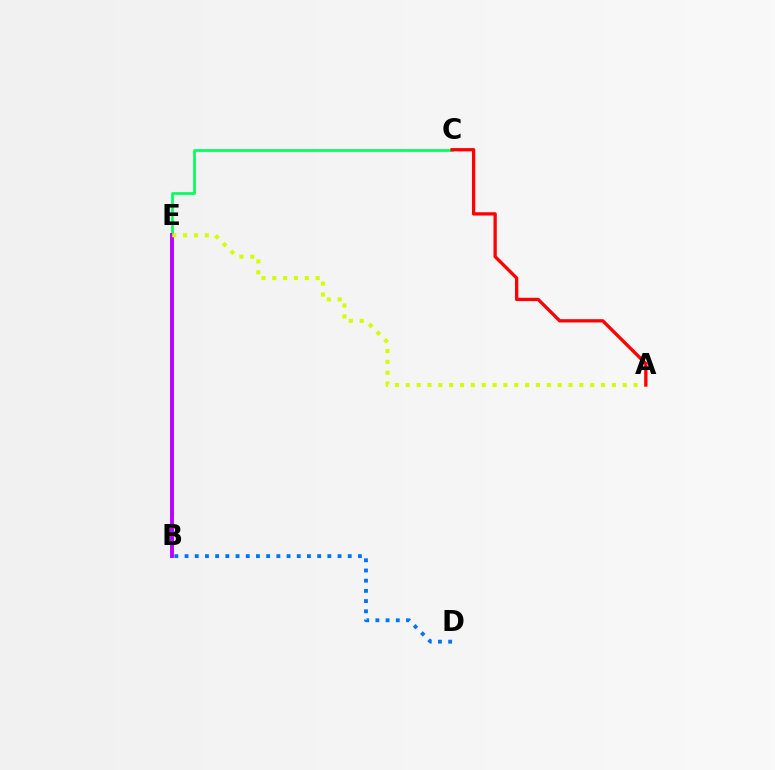{('C', 'E'): [{'color': '#00ff5c', 'line_style': 'solid', 'thickness': 1.94}], ('B', 'D'): [{'color': '#0074ff', 'line_style': 'dotted', 'thickness': 2.77}], ('B', 'E'): [{'color': '#b900ff', 'line_style': 'solid', 'thickness': 2.81}], ('A', 'E'): [{'color': '#d1ff00', 'line_style': 'dotted', 'thickness': 2.95}], ('A', 'C'): [{'color': '#ff0000', 'line_style': 'solid', 'thickness': 2.37}]}